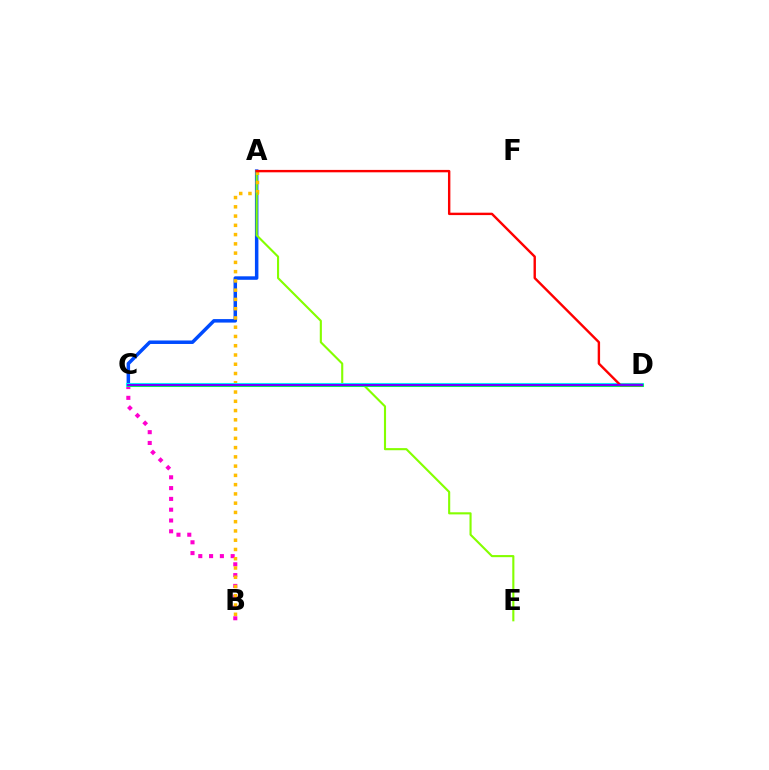{('B', 'C'): [{'color': '#ff00cf', 'line_style': 'dotted', 'thickness': 2.93}], ('A', 'C'): [{'color': '#004bff', 'line_style': 'solid', 'thickness': 2.51}], ('A', 'E'): [{'color': '#84ff00', 'line_style': 'solid', 'thickness': 1.52}], ('A', 'B'): [{'color': '#ffbd00', 'line_style': 'dotted', 'thickness': 2.52}], ('C', 'D'): [{'color': '#00fff6', 'line_style': 'solid', 'thickness': 2.94}, {'color': '#00ff39', 'line_style': 'solid', 'thickness': 1.98}, {'color': '#7200ff', 'line_style': 'solid', 'thickness': 1.55}], ('A', 'D'): [{'color': '#ff0000', 'line_style': 'solid', 'thickness': 1.73}]}